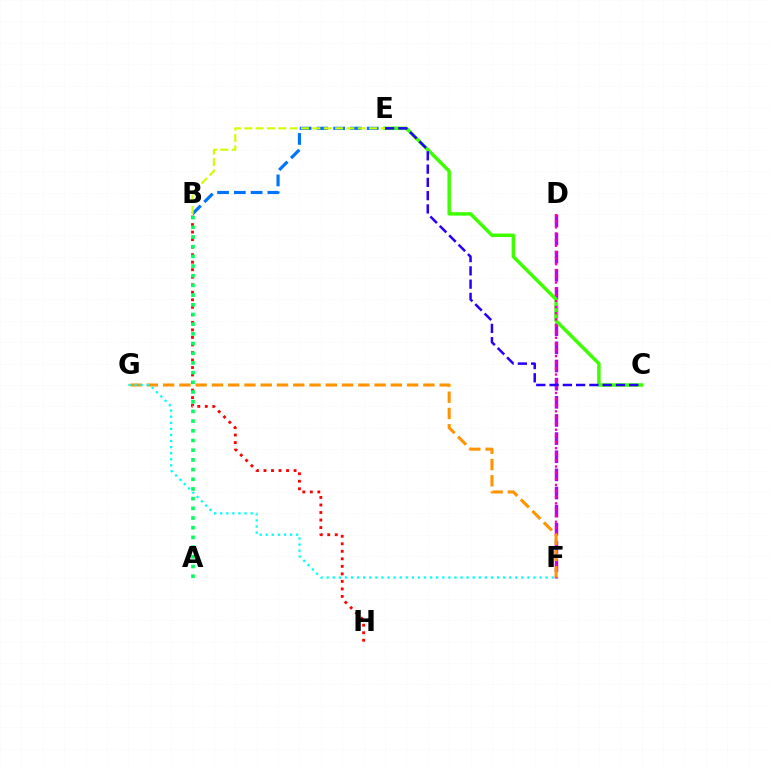{('B', 'E'): [{'color': '#0074ff', 'line_style': 'dashed', 'thickness': 2.28}, {'color': '#d1ff00', 'line_style': 'dashed', 'thickness': 1.54}], ('B', 'H'): [{'color': '#ff0000', 'line_style': 'dotted', 'thickness': 2.04}], ('D', 'F'): [{'color': '#b900ff', 'line_style': 'dashed', 'thickness': 2.47}, {'color': '#ff00ac', 'line_style': 'dotted', 'thickness': 1.67}], ('C', 'E'): [{'color': '#3dff00', 'line_style': 'solid', 'thickness': 2.5}, {'color': '#2500ff', 'line_style': 'dashed', 'thickness': 1.8}], ('F', 'G'): [{'color': '#ff9400', 'line_style': 'dashed', 'thickness': 2.21}, {'color': '#00fff6', 'line_style': 'dotted', 'thickness': 1.65}], ('A', 'B'): [{'color': '#00ff5c', 'line_style': 'dotted', 'thickness': 2.63}]}